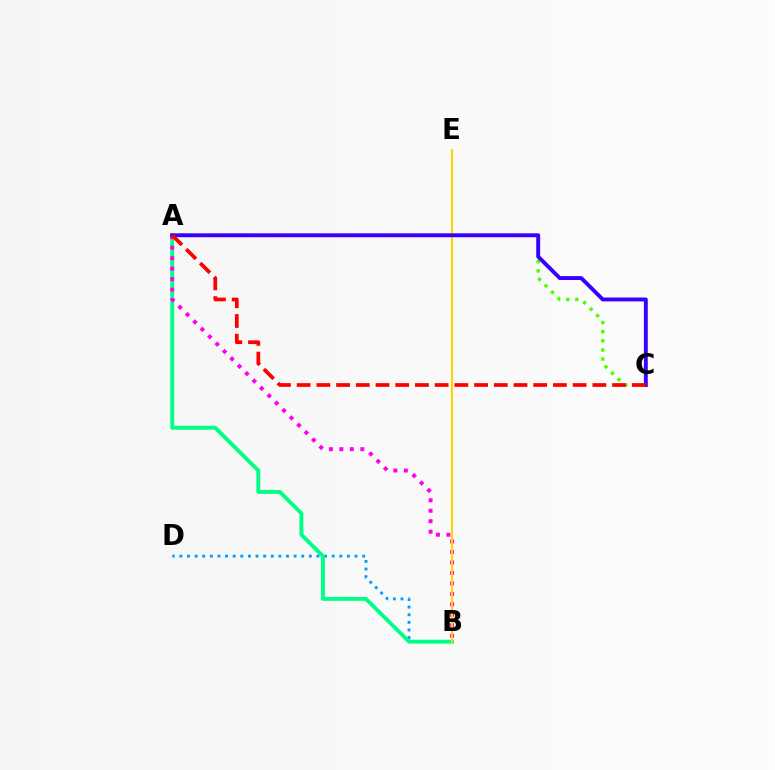{('A', 'C'): [{'color': '#4fff00', 'line_style': 'dotted', 'thickness': 2.48}, {'color': '#3700ff', 'line_style': 'solid', 'thickness': 2.81}, {'color': '#ff0000', 'line_style': 'dashed', 'thickness': 2.68}], ('B', 'D'): [{'color': '#009eff', 'line_style': 'dotted', 'thickness': 2.07}], ('A', 'B'): [{'color': '#00ff86', 'line_style': 'solid', 'thickness': 2.79}, {'color': '#ff00ed', 'line_style': 'dotted', 'thickness': 2.84}], ('B', 'E'): [{'color': '#ffd500', 'line_style': 'solid', 'thickness': 1.51}]}